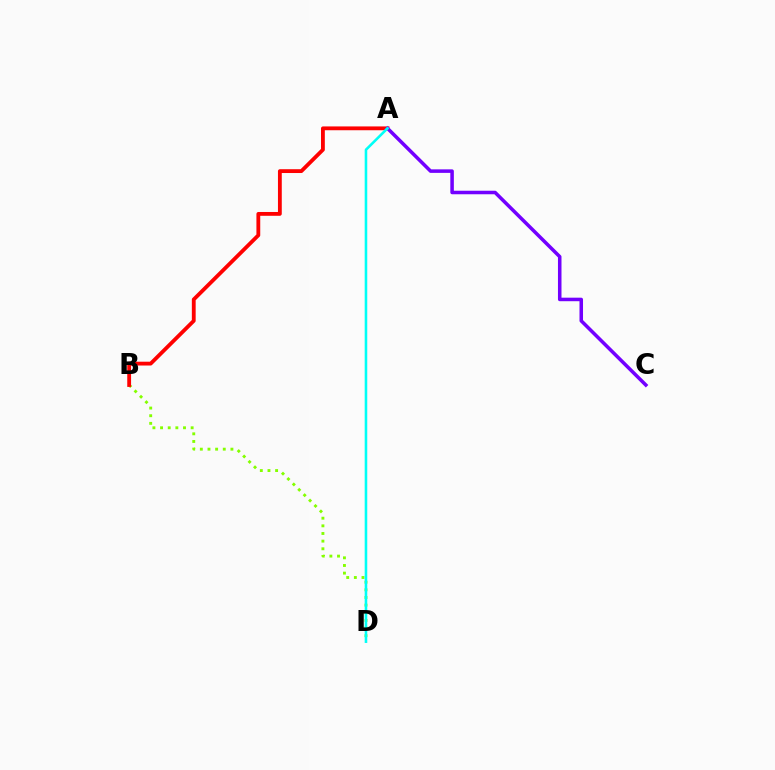{('B', 'D'): [{'color': '#84ff00', 'line_style': 'dotted', 'thickness': 2.08}], ('A', 'B'): [{'color': '#ff0000', 'line_style': 'solid', 'thickness': 2.75}], ('A', 'C'): [{'color': '#7200ff', 'line_style': 'solid', 'thickness': 2.54}], ('A', 'D'): [{'color': '#00fff6', 'line_style': 'solid', 'thickness': 1.86}]}